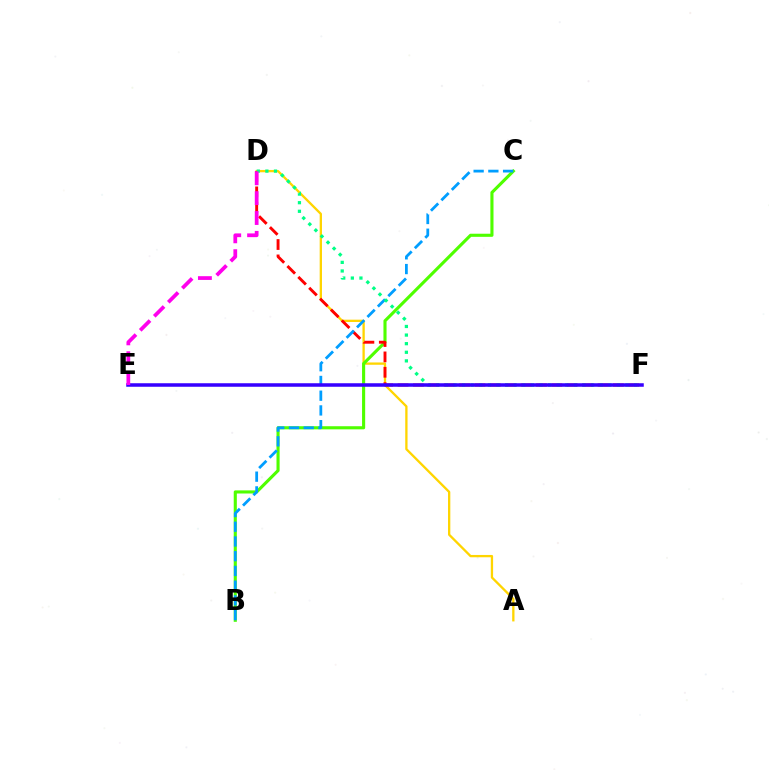{('A', 'D'): [{'color': '#ffd500', 'line_style': 'solid', 'thickness': 1.66}], ('B', 'C'): [{'color': '#4fff00', 'line_style': 'solid', 'thickness': 2.24}, {'color': '#009eff', 'line_style': 'dashed', 'thickness': 2.0}], ('D', 'F'): [{'color': '#ff0000', 'line_style': 'dashed', 'thickness': 2.09}, {'color': '#00ff86', 'line_style': 'dotted', 'thickness': 2.34}], ('E', 'F'): [{'color': '#3700ff', 'line_style': 'solid', 'thickness': 2.54}], ('D', 'E'): [{'color': '#ff00ed', 'line_style': 'dashed', 'thickness': 2.7}]}